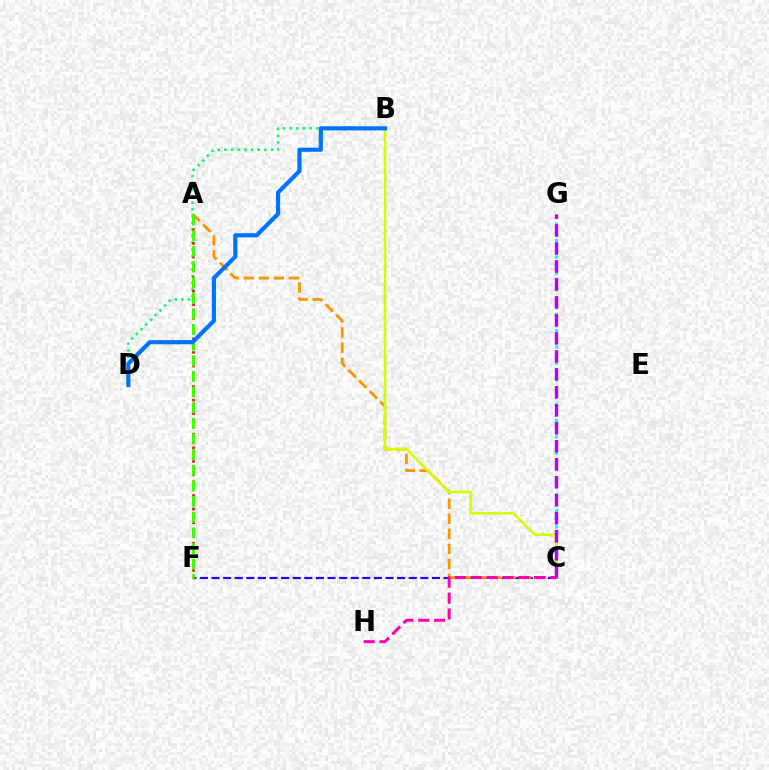{('C', 'F'): [{'color': '#2500ff', 'line_style': 'dashed', 'thickness': 1.58}], ('C', 'G'): [{'color': '#00fff6', 'line_style': 'dotted', 'thickness': 2.22}, {'color': '#b900ff', 'line_style': 'dashed', 'thickness': 2.44}], ('A', 'C'): [{'color': '#ff9400', 'line_style': 'dashed', 'thickness': 2.04}], ('B', 'D'): [{'color': '#00ff5c', 'line_style': 'dotted', 'thickness': 1.81}, {'color': '#0074ff', 'line_style': 'solid', 'thickness': 3.0}], ('A', 'F'): [{'color': '#ff0000', 'line_style': 'dotted', 'thickness': 1.85}, {'color': '#3dff00', 'line_style': 'dashed', 'thickness': 2.13}], ('B', 'C'): [{'color': '#d1ff00', 'line_style': 'solid', 'thickness': 1.85}], ('C', 'H'): [{'color': '#ff00ac', 'line_style': 'dashed', 'thickness': 2.16}]}